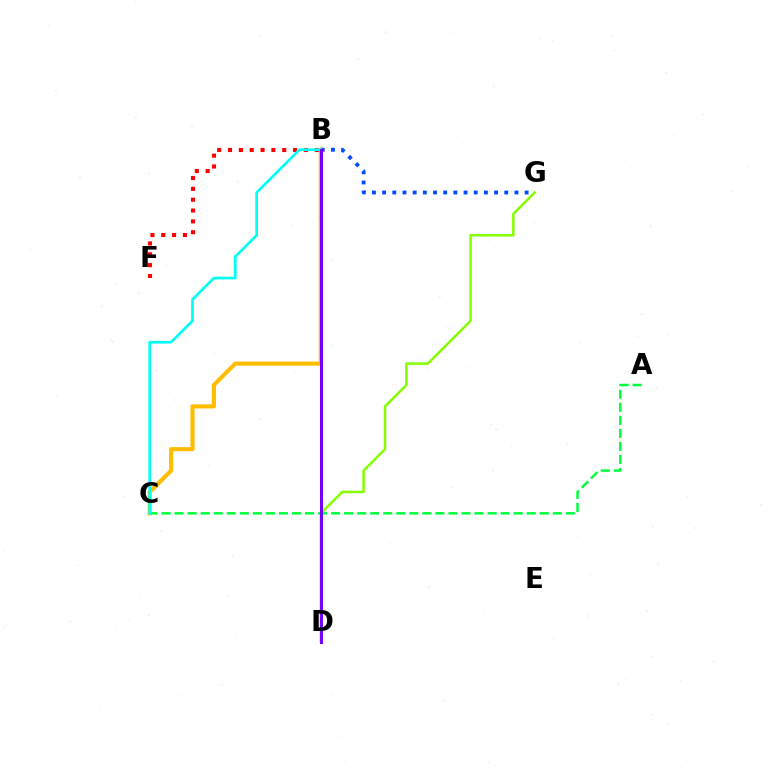{('B', 'C'): [{'color': '#ffbd00', 'line_style': 'solid', 'thickness': 2.96}, {'color': '#00fff6', 'line_style': 'solid', 'thickness': 1.95}], ('B', 'F'): [{'color': '#ff0000', 'line_style': 'dotted', 'thickness': 2.95}], ('B', 'G'): [{'color': '#004bff', 'line_style': 'dotted', 'thickness': 2.77}], ('B', 'D'): [{'color': '#ff00cf', 'line_style': 'solid', 'thickness': 2.07}, {'color': '#7200ff', 'line_style': 'solid', 'thickness': 2.1}], ('D', 'G'): [{'color': '#84ff00', 'line_style': 'solid', 'thickness': 1.8}], ('A', 'C'): [{'color': '#00ff39', 'line_style': 'dashed', 'thickness': 1.77}]}